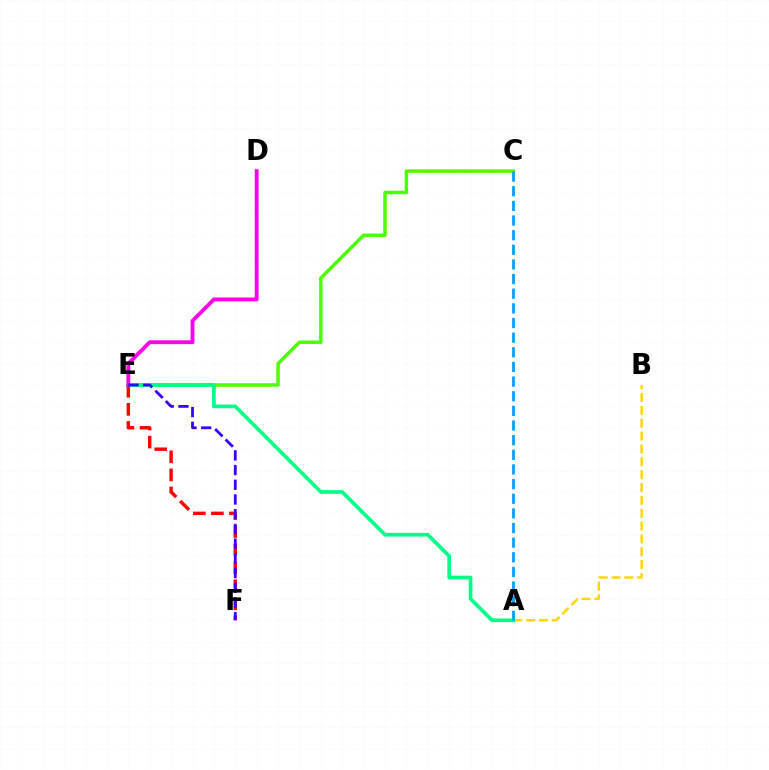{('A', 'B'): [{'color': '#ffd500', 'line_style': 'dashed', 'thickness': 1.75}], ('C', 'E'): [{'color': '#4fff00', 'line_style': 'solid', 'thickness': 2.53}], ('A', 'E'): [{'color': '#00ff86', 'line_style': 'solid', 'thickness': 2.65}], ('A', 'C'): [{'color': '#009eff', 'line_style': 'dashed', 'thickness': 1.99}], ('E', 'F'): [{'color': '#ff0000', 'line_style': 'dashed', 'thickness': 2.45}, {'color': '#3700ff', 'line_style': 'dashed', 'thickness': 2.0}], ('D', 'E'): [{'color': '#ff00ed', 'line_style': 'solid', 'thickness': 2.77}]}